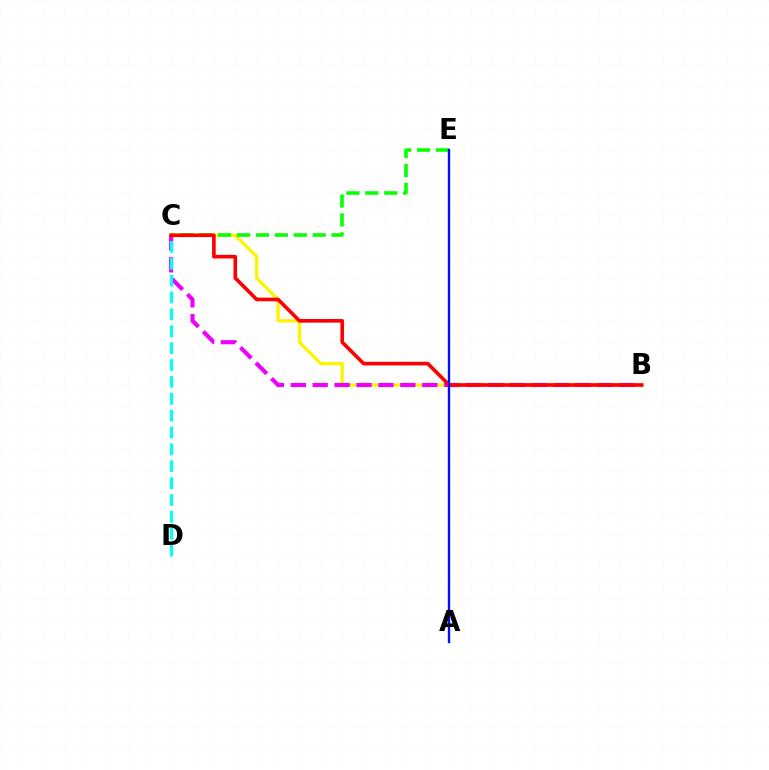{('B', 'C'): [{'color': '#fcf500', 'line_style': 'solid', 'thickness': 2.36}, {'color': '#ee00ff', 'line_style': 'dashed', 'thickness': 2.98}, {'color': '#ff0000', 'line_style': 'solid', 'thickness': 2.61}], ('C', 'D'): [{'color': '#00fff6', 'line_style': 'dashed', 'thickness': 2.29}], ('C', 'E'): [{'color': '#08ff00', 'line_style': 'dashed', 'thickness': 2.57}], ('A', 'E'): [{'color': '#0010ff', 'line_style': 'solid', 'thickness': 1.71}]}